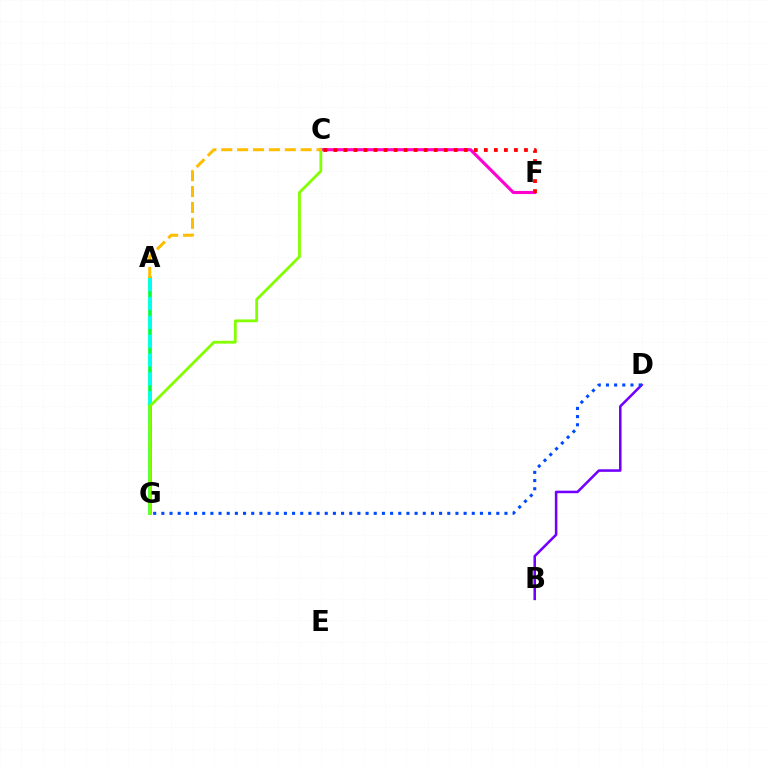{('C', 'F'): [{'color': '#ff00cf', 'line_style': 'solid', 'thickness': 2.25}, {'color': '#ff0000', 'line_style': 'dotted', 'thickness': 2.73}], ('A', 'G'): [{'color': '#00ff39', 'line_style': 'solid', 'thickness': 2.58}, {'color': '#00fff6', 'line_style': 'dashed', 'thickness': 2.56}], ('B', 'D'): [{'color': '#7200ff', 'line_style': 'solid', 'thickness': 1.84}], ('C', 'G'): [{'color': '#84ff00', 'line_style': 'solid', 'thickness': 2.01}], ('D', 'G'): [{'color': '#004bff', 'line_style': 'dotted', 'thickness': 2.22}], ('A', 'C'): [{'color': '#ffbd00', 'line_style': 'dashed', 'thickness': 2.16}]}